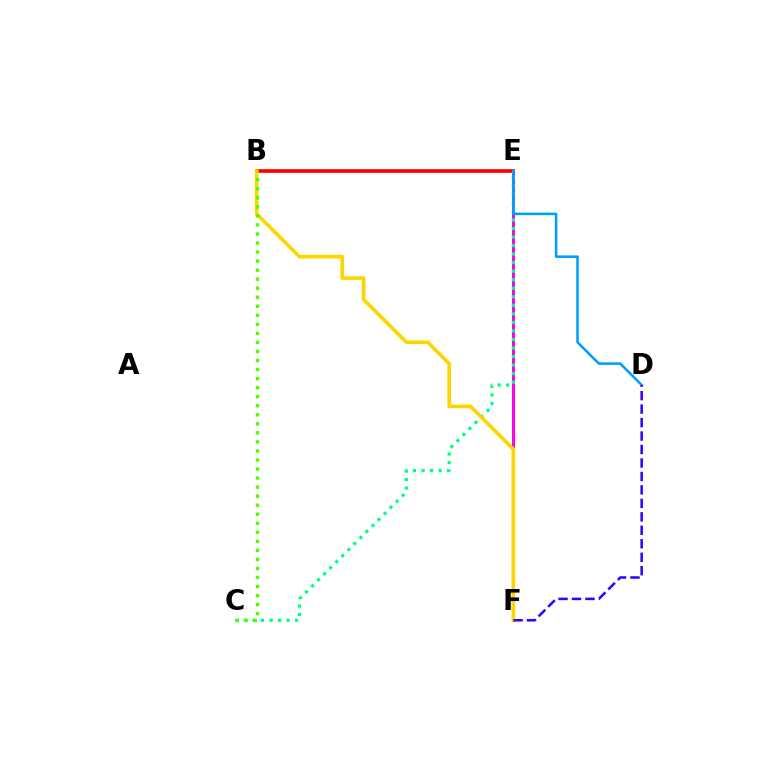{('B', 'E'): [{'color': '#ff0000', 'line_style': 'solid', 'thickness': 2.65}], ('E', 'F'): [{'color': '#ff00ed', 'line_style': 'solid', 'thickness': 2.17}], ('C', 'E'): [{'color': '#00ff86', 'line_style': 'dotted', 'thickness': 2.32}], ('B', 'F'): [{'color': '#ffd500', 'line_style': 'solid', 'thickness': 2.63}], ('B', 'C'): [{'color': '#4fff00', 'line_style': 'dotted', 'thickness': 2.46}], ('D', 'E'): [{'color': '#009eff', 'line_style': 'solid', 'thickness': 1.85}], ('D', 'F'): [{'color': '#3700ff', 'line_style': 'dashed', 'thickness': 1.83}]}